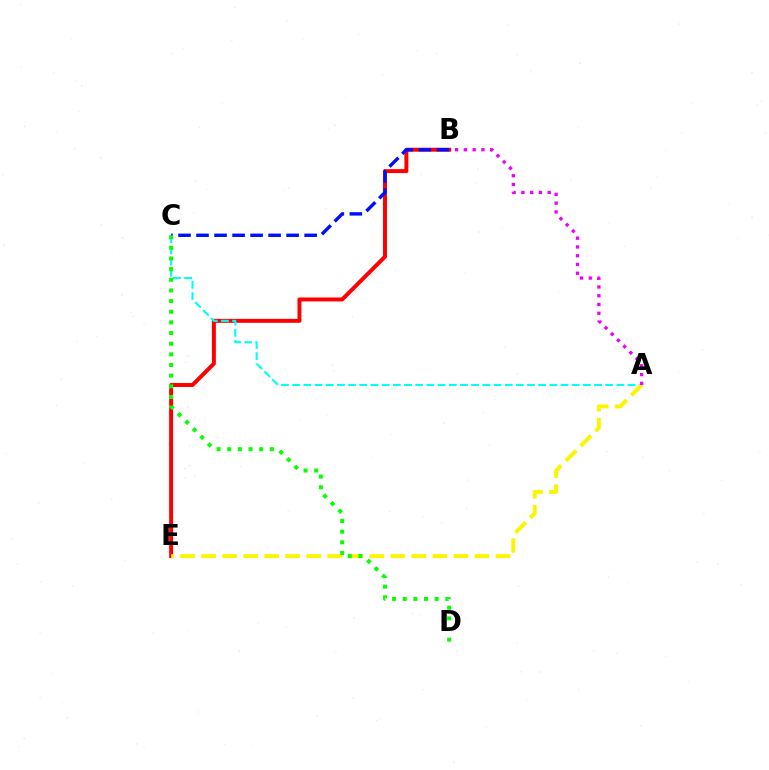{('B', 'E'): [{'color': '#ff0000', 'line_style': 'solid', 'thickness': 2.85}], ('A', 'C'): [{'color': '#00fff6', 'line_style': 'dashed', 'thickness': 1.52}], ('A', 'E'): [{'color': '#fcf500', 'line_style': 'dashed', 'thickness': 2.86}], ('B', 'C'): [{'color': '#0010ff', 'line_style': 'dashed', 'thickness': 2.45}], ('C', 'D'): [{'color': '#08ff00', 'line_style': 'dotted', 'thickness': 2.89}], ('A', 'B'): [{'color': '#ee00ff', 'line_style': 'dotted', 'thickness': 2.38}]}